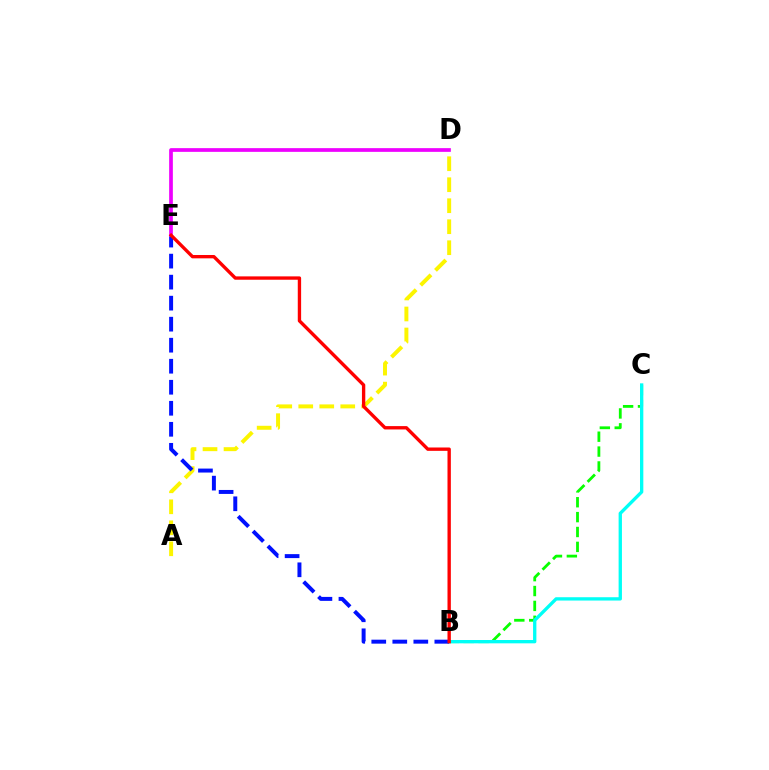{('B', 'C'): [{'color': '#08ff00', 'line_style': 'dashed', 'thickness': 2.02}, {'color': '#00fff6', 'line_style': 'solid', 'thickness': 2.39}], ('A', 'D'): [{'color': '#fcf500', 'line_style': 'dashed', 'thickness': 2.85}], ('B', 'E'): [{'color': '#0010ff', 'line_style': 'dashed', 'thickness': 2.86}, {'color': '#ff0000', 'line_style': 'solid', 'thickness': 2.41}], ('D', 'E'): [{'color': '#ee00ff', 'line_style': 'solid', 'thickness': 2.67}]}